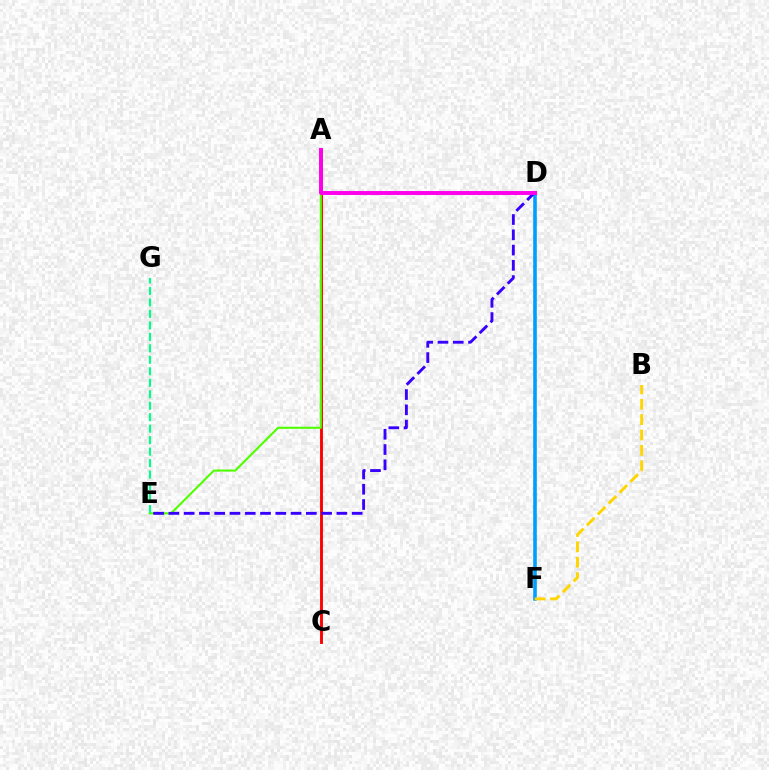{('A', 'C'): [{'color': '#ff0000', 'line_style': 'solid', 'thickness': 2.08}], ('D', 'F'): [{'color': '#009eff', 'line_style': 'solid', 'thickness': 2.6}], ('A', 'E'): [{'color': '#4fff00', 'line_style': 'solid', 'thickness': 1.52}], ('E', 'G'): [{'color': '#00ff86', 'line_style': 'dashed', 'thickness': 1.56}], ('B', 'F'): [{'color': '#ffd500', 'line_style': 'dashed', 'thickness': 2.09}], ('D', 'E'): [{'color': '#3700ff', 'line_style': 'dashed', 'thickness': 2.07}], ('A', 'D'): [{'color': '#ff00ed', 'line_style': 'solid', 'thickness': 2.83}]}